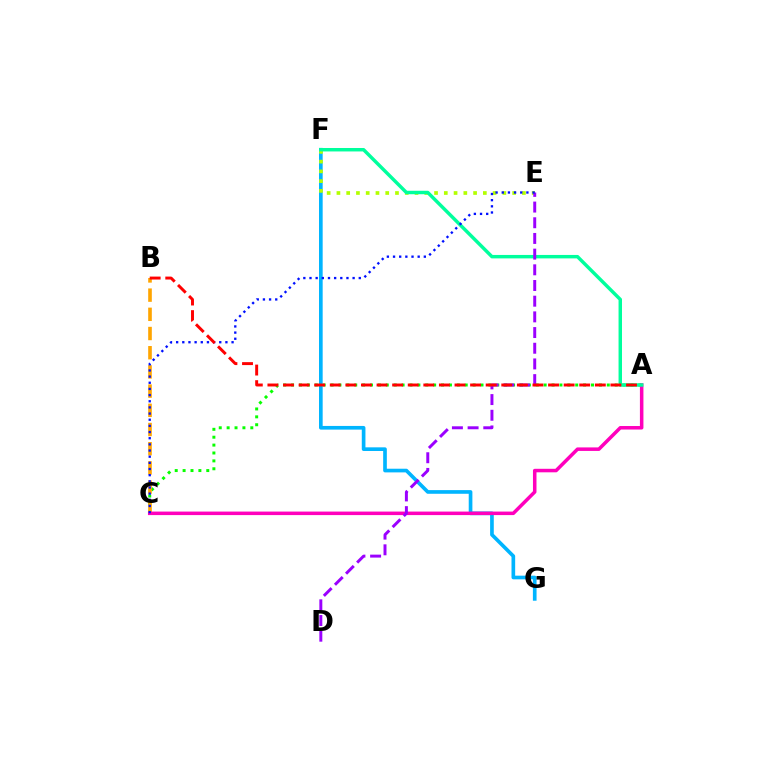{('A', 'C'): [{'color': '#08ff00', 'line_style': 'dotted', 'thickness': 2.14}, {'color': '#ff00bd', 'line_style': 'solid', 'thickness': 2.53}], ('B', 'C'): [{'color': '#ffa500', 'line_style': 'dashed', 'thickness': 2.61}], ('F', 'G'): [{'color': '#00b5ff', 'line_style': 'solid', 'thickness': 2.64}], ('E', 'F'): [{'color': '#b3ff00', 'line_style': 'dotted', 'thickness': 2.65}], ('A', 'F'): [{'color': '#00ff9d', 'line_style': 'solid', 'thickness': 2.48}], ('D', 'E'): [{'color': '#9b00ff', 'line_style': 'dashed', 'thickness': 2.13}], ('C', 'E'): [{'color': '#0010ff', 'line_style': 'dotted', 'thickness': 1.67}], ('A', 'B'): [{'color': '#ff0000', 'line_style': 'dashed', 'thickness': 2.12}]}